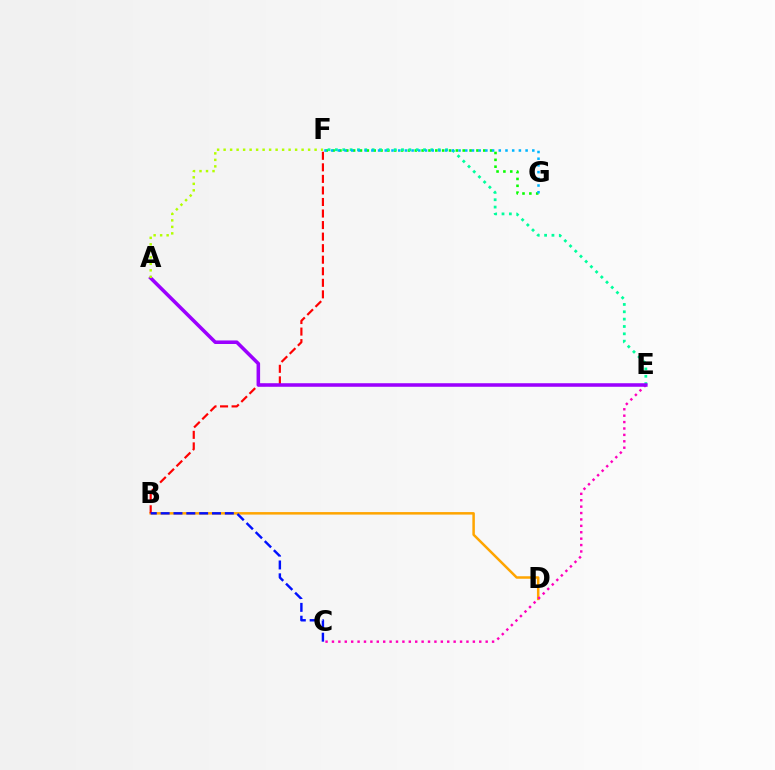{('F', 'G'): [{'color': '#08ff00', 'line_style': 'dotted', 'thickness': 1.86}, {'color': '#00b5ff', 'line_style': 'dotted', 'thickness': 1.82}], ('E', 'F'): [{'color': '#00ff9d', 'line_style': 'dotted', 'thickness': 2.0}], ('B', 'D'): [{'color': '#ffa500', 'line_style': 'solid', 'thickness': 1.8}], ('B', 'F'): [{'color': '#ff0000', 'line_style': 'dashed', 'thickness': 1.57}], ('C', 'E'): [{'color': '#ff00bd', 'line_style': 'dotted', 'thickness': 1.74}], ('A', 'E'): [{'color': '#9b00ff', 'line_style': 'solid', 'thickness': 2.55}], ('B', 'C'): [{'color': '#0010ff', 'line_style': 'dashed', 'thickness': 1.74}], ('A', 'F'): [{'color': '#b3ff00', 'line_style': 'dotted', 'thickness': 1.77}]}